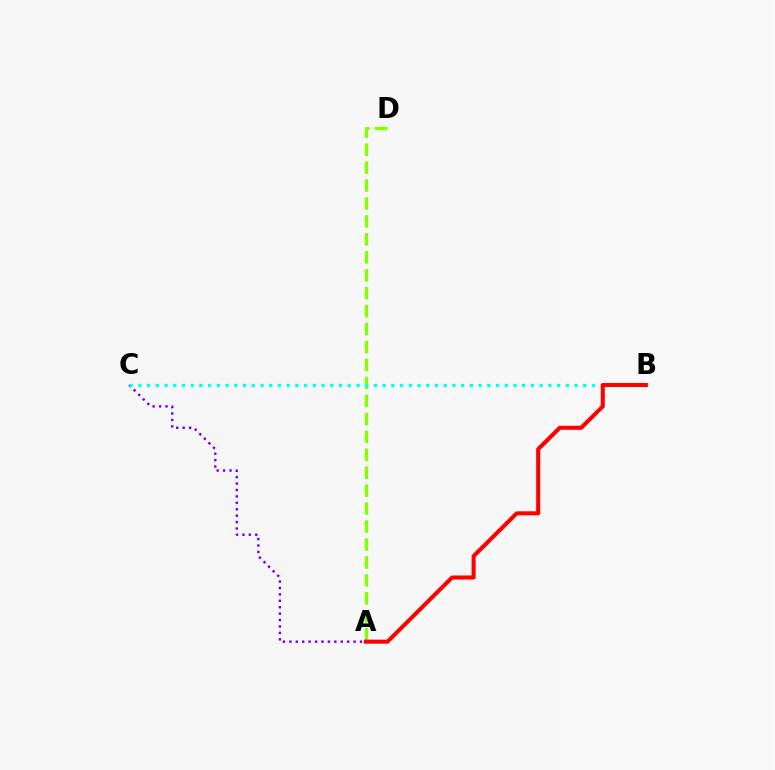{('A', 'C'): [{'color': '#7200ff', 'line_style': 'dotted', 'thickness': 1.75}], ('A', 'D'): [{'color': '#84ff00', 'line_style': 'dashed', 'thickness': 2.44}], ('B', 'C'): [{'color': '#00fff6', 'line_style': 'dotted', 'thickness': 2.37}], ('A', 'B'): [{'color': '#ff0000', 'line_style': 'solid', 'thickness': 2.92}]}